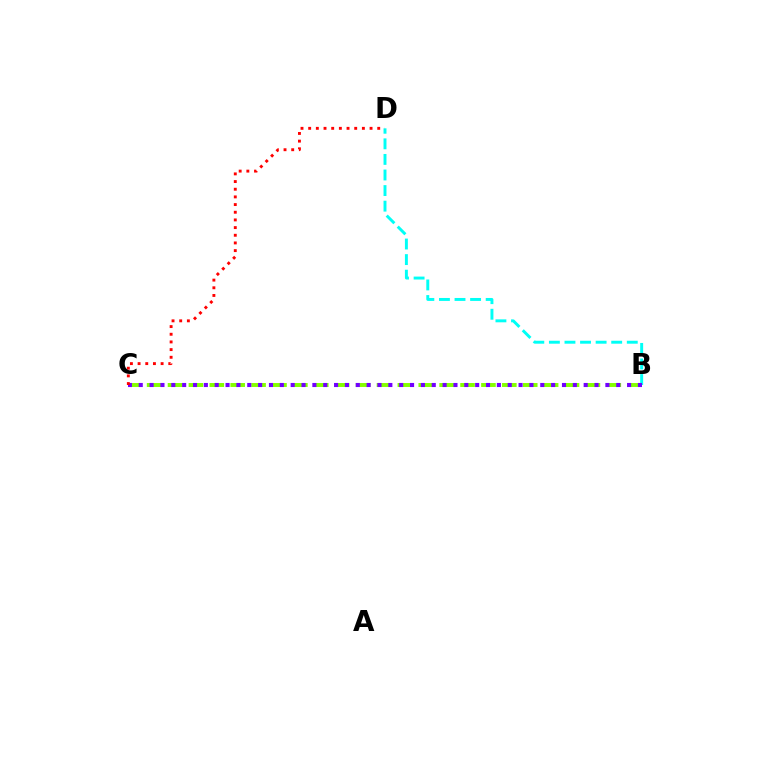{('B', 'C'): [{'color': '#84ff00', 'line_style': 'dashed', 'thickness': 2.84}, {'color': '#7200ff', 'line_style': 'dotted', 'thickness': 2.95}], ('B', 'D'): [{'color': '#00fff6', 'line_style': 'dashed', 'thickness': 2.12}], ('C', 'D'): [{'color': '#ff0000', 'line_style': 'dotted', 'thickness': 2.08}]}